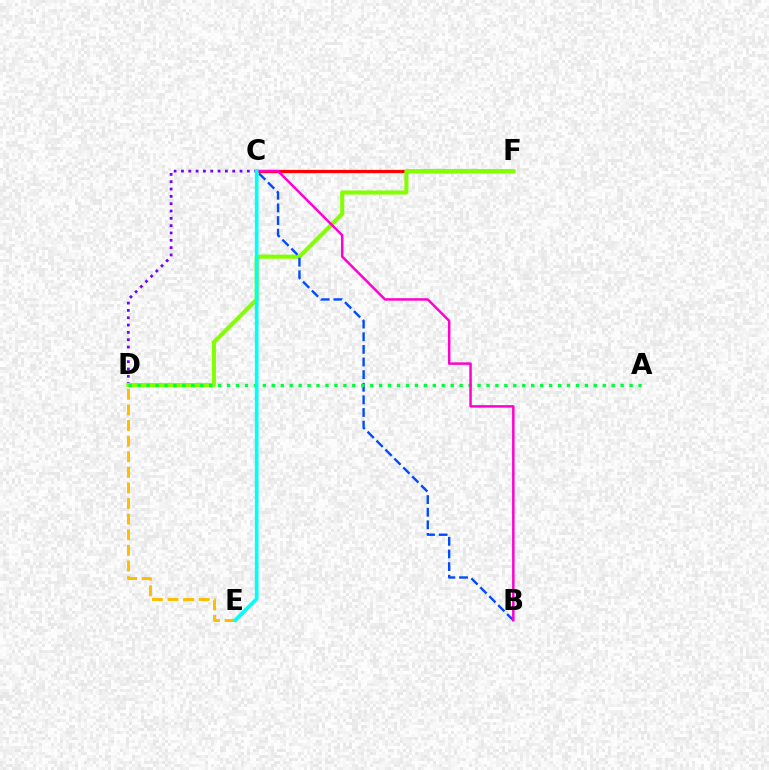{('C', 'F'): [{'color': '#ff0000', 'line_style': 'solid', 'thickness': 2.33}], ('C', 'D'): [{'color': '#7200ff', 'line_style': 'dotted', 'thickness': 1.99}], ('D', 'F'): [{'color': '#84ff00', 'line_style': 'solid', 'thickness': 2.94}], ('B', 'C'): [{'color': '#004bff', 'line_style': 'dashed', 'thickness': 1.72}, {'color': '#ff00cf', 'line_style': 'solid', 'thickness': 1.79}], ('A', 'D'): [{'color': '#00ff39', 'line_style': 'dotted', 'thickness': 2.43}], ('D', 'E'): [{'color': '#ffbd00', 'line_style': 'dashed', 'thickness': 2.12}], ('C', 'E'): [{'color': '#00fff6', 'line_style': 'solid', 'thickness': 2.66}]}